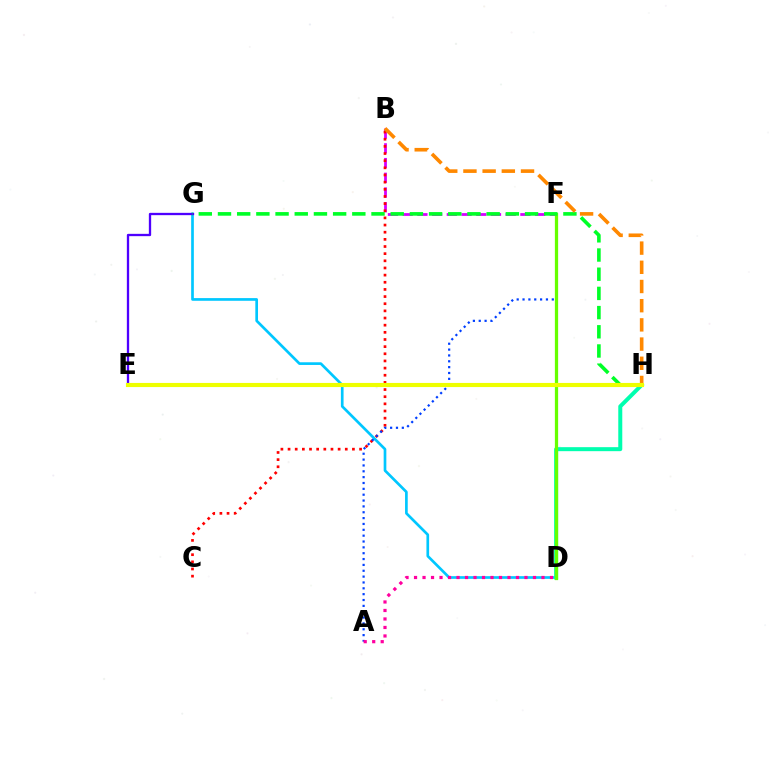{('B', 'F'): [{'color': '#d600ff', 'line_style': 'dashed', 'thickness': 2.0}], ('B', 'C'): [{'color': '#ff0000', 'line_style': 'dotted', 'thickness': 1.94}], ('D', 'G'): [{'color': '#00c7ff', 'line_style': 'solid', 'thickness': 1.93}], ('E', 'G'): [{'color': '#4f00ff', 'line_style': 'solid', 'thickness': 1.66}], ('A', 'F'): [{'color': '#003fff', 'line_style': 'dotted', 'thickness': 1.59}], ('D', 'H'): [{'color': '#00ffaf', 'line_style': 'solid', 'thickness': 2.88}], ('D', 'F'): [{'color': '#66ff00', 'line_style': 'solid', 'thickness': 2.34}], ('A', 'D'): [{'color': '#ff00a0', 'line_style': 'dotted', 'thickness': 2.31}], ('G', 'H'): [{'color': '#00ff27', 'line_style': 'dashed', 'thickness': 2.61}], ('B', 'H'): [{'color': '#ff8800', 'line_style': 'dashed', 'thickness': 2.61}], ('E', 'H'): [{'color': '#eeff00', 'line_style': 'solid', 'thickness': 2.97}]}